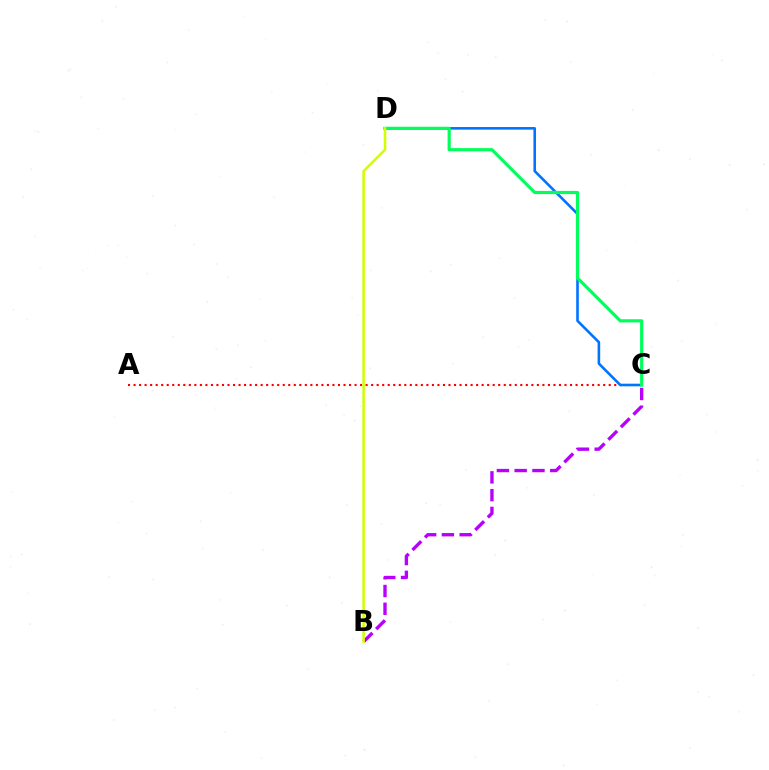{('A', 'C'): [{'color': '#ff0000', 'line_style': 'dotted', 'thickness': 1.5}], ('C', 'D'): [{'color': '#0074ff', 'line_style': 'solid', 'thickness': 1.87}, {'color': '#00ff5c', 'line_style': 'solid', 'thickness': 2.29}], ('B', 'C'): [{'color': '#b900ff', 'line_style': 'dashed', 'thickness': 2.41}], ('B', 'D'): [{'color': '#d1ff00', 'line_style': 'solid', 'thickness': 1.83}]}